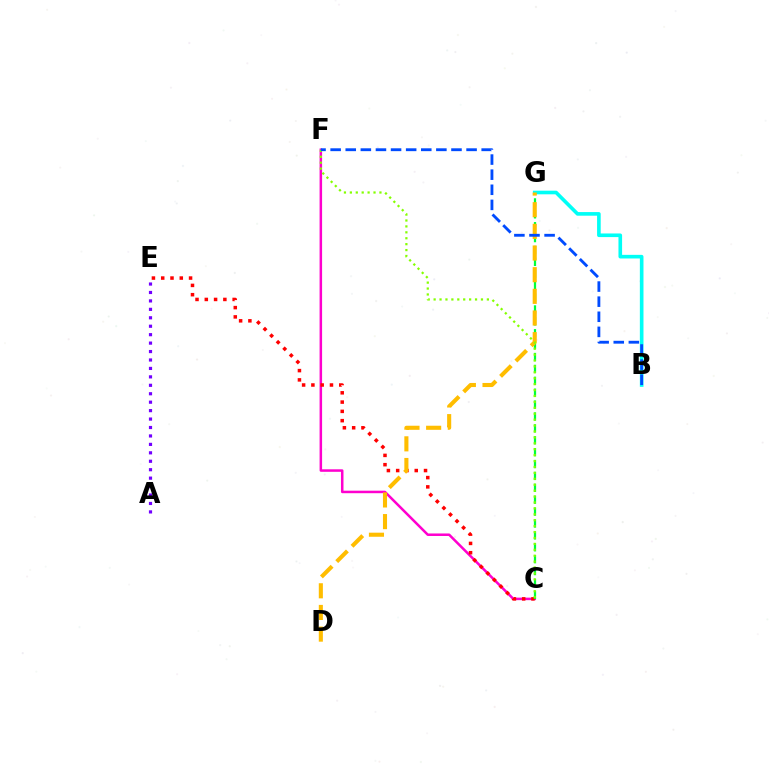{('C', 'F'): [{'color': '#ff00cf', 'line_style': 'solid', 'thickness': 1.81}, {'color': '#84ff00', 'line_style': 'dotted', 'thickness': 1.61}], ('C', 'E'): [{'color': '#ff0000', 'line_style': 'dotted', 'thickness': 2.52}], ('B', 'G'): [{'color': '#00fff6', 'line_style': 'solid', 'thickness': 2.61}], ('A', 'E'): [{'color': '#7200ff', 'line_style': 'dotted', 'thickness': 2.29}], ('C', 'G'): [{'color': '#00ff39', 'line_style': 'dashed', 'thickness': 1.62}], ('D', 'G'): [{'color': '#ffbd00', 'line_style': 'dashed', 'thickness': 2.94}], ('B', 'F'): [{'color': '#004bff', 'line_style': 'dashed', 'thickness': 2.05}]}